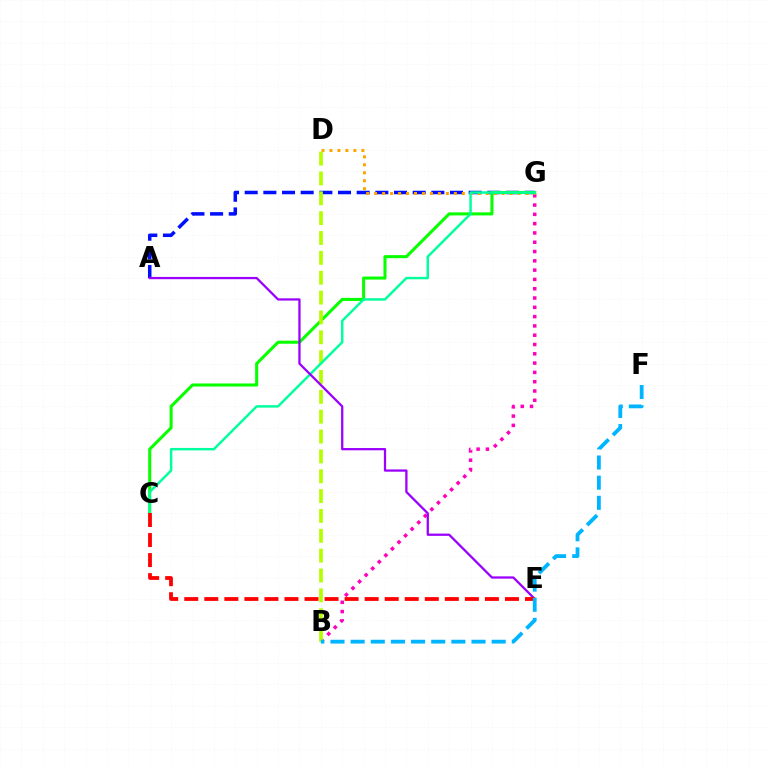{('A', 'G'): [{'color': '#0010ff', 'line_style': 'dashed', 'thickness': 2.54}], ('B', 'G'): [{'color': '#ff00bd', 'line_style': 'dotted', 'thickness': 2.53}], ('D', 'G'): [{'color': '#ffa500', 'line_style': 'dotted', 'thickness': 2.17}], ('C', 'G'): [{'color': '#08ff00', 'line_style': 'solid', 'thickness': 2.2}, {'color': '#00ff9d', 'line_style': 'solid', 'thickness': 1.77}], ('B', 'D'): [{'color': '#b3ff00', 'line_style': 'dashed', 'thickness': 2.7}], ('A', 'E'): [{'color': '#9b00ff', 'line_style': 'solid', 'thickness': 1.63}], ('C', 'E'): [{'color': '#ff0000', 'line_style': 'dashed', 'thickness': 2.72}], ('B', 'F'): [{'color': '#00b5ff', 'line_style': 'dashed', 'thickness': 2.74}]}